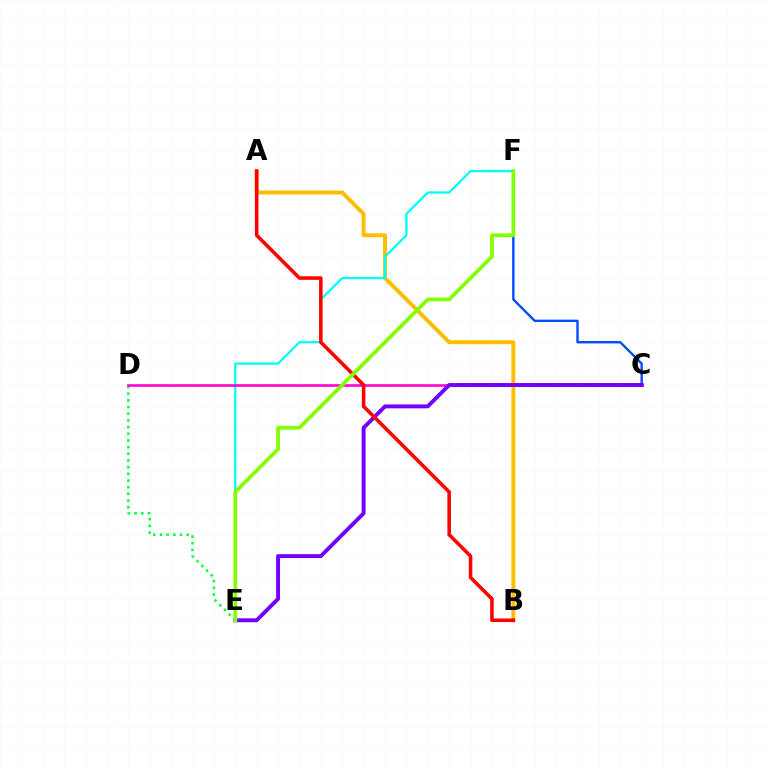{('D', 'E'): [{'color': '#00ff39', 'line_style': 'dotted', 'thickness': 1.81}], ('C', 'F'): [{'color': '#004bff', 'line_style': 'solid', 'thickness': 1.72}], ('A', 'B'): [{'color': '#ffbd00', 'line_style': 'solid', 'thickness': 2.83}, {'color': '#ff0000', 'line_style': 'solid', 'thickness': 2.56}], ('E', 'F'): [{'color': '#00fff6', 'line_style': 'solid', 'thickness': 1.65}, {'color': '#84ff00', 'line_style': 'solid', 'thickness': 2.71}], ('C', 'D'): [{'color': '#ff00cf', 'line_style': 'solid', 'thickness': 1.87}], ('C', 'E'): [{'color': '#7200ff', 'line_style': 'solid', 'thickness': 2.82}]}